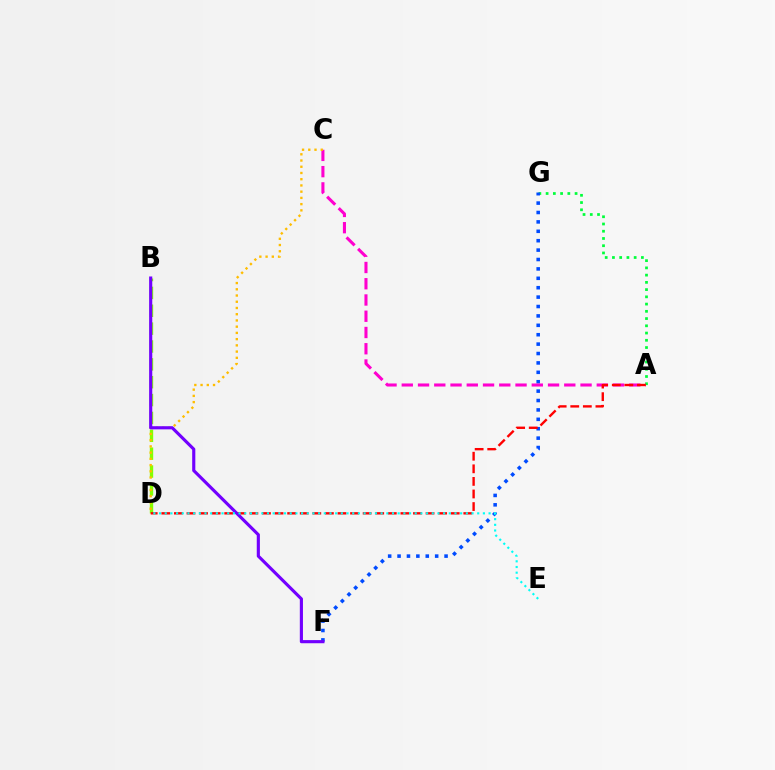{('A', 'G'): [{'color': '#00ff39', 'line_style': 'dotted', 'thickness': 1.97}], ('F', 'G'): [{'color': '#004bff', 'line_style': 'dotted', 'thickness': 2.55}], ('A', 'C'): [{'color': '#ff00cf', 'line_style': 'dashed', 'thickness': 2.21}], ('B', 'D'): [{'color': '#84ff00', 'line_style': 'dashed', 'thickness': 2.43}], ('C', 'D'): [{'color': '#ffbd00', 'line_style': 'dotted', 'thickness': 1.69}], ('A', 'D'): [{'color': '#ff0000', 'line_style': 'dashed', 'thickness': 1.71}], ('B', 'F'): [{'color': '#7200ff', 'line_style': 'solid', 'thickness': 2.26}], ('D', 'E'): [{'color': '#00fff6', 'line_style': 'dotted', 'thickness': 1.54}]}